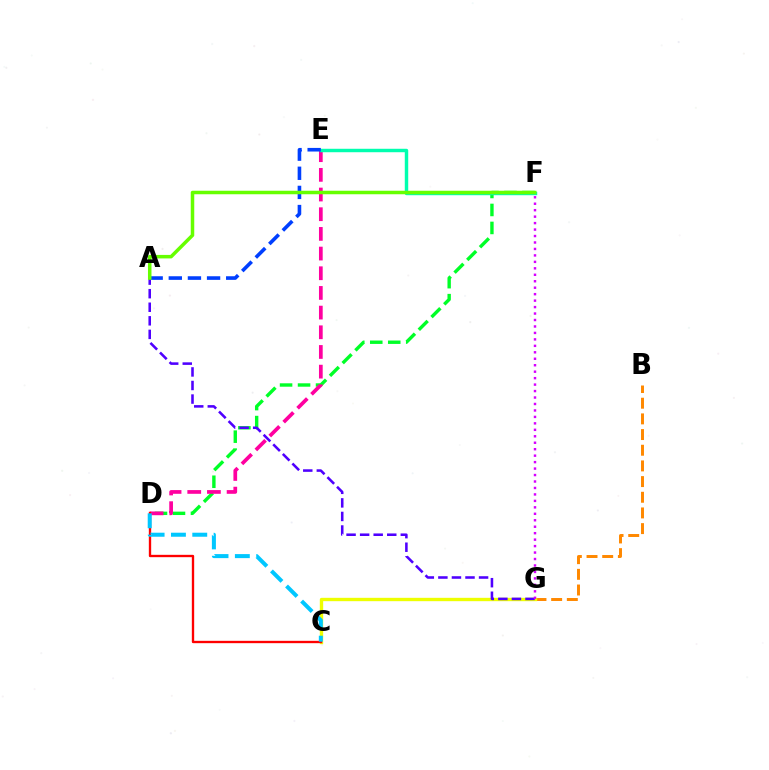{('B', 'G'): [{'color': '#ff8800', 'line_style': 'dashed', 'thickness': 2.13}], ('D', 'F'): [{'color': '#00ff27', 'line_style': 'dashed', 'thickness': 2.44}], ('D', 'E'): [{'color': '#ff00a0', 'line_style': 'dashed', 'thickness': 2.67}], ('E', 'F'): [{'color': '#00ffaf', 'line_style': 'solid', 'thickness': 2.48}], ('C', 'G'): [{'color': '#eeff00', 'line_style': 'solid', 'thickness': 2.42}], ('C', 'D'): [{'color': '#ff0000', 'line_style': 'solid', 'thickness': 1.69}, {'color': '#00c7ff', 'line_style': 'dashed', 'thickness': 2.9}], ('A', 'G'): [{'color': '#4f00ff', 'line_style': 'dashed', 'thickness': 1.84}], ('A', 'E'): [{'color': '#003fff', 'line_style': 'dashed', 'thickness': 2.6}], ('F', 'G'): [{'color': '#d600ff', 'line_style': 'dotted', 'thickness': 1.76}], ('A', 'F'): [{'color': '#66ff00', 'line_style': 'solid', 'thickness': 2.53}]}